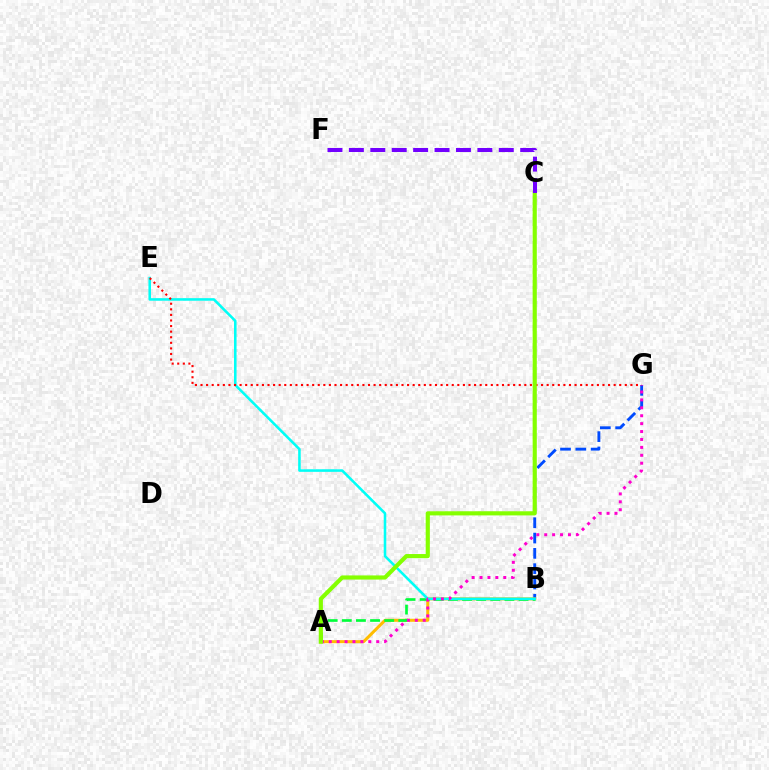{('B', 'G'): [{'color': '#004bff', 'line_style': 'dashed', 'thickness': 2.08}], ('A', 'B'): [{'color': '#ffbd00', 'line_style': 'solid', 'thickness': 2.18}, {'color': '#00ff39', 'line_style': 'dashed', 'thickness': 1.92}], ('B', 'E'): [{'color': '#00fff6', 'line_style': 'solid', 'thickness': 1.85}], ('A', 'G'): [{'color': '#ff00cf', 'line_style': 'dotted', 'thickness': 2.15}], ('E', 'G'): [{'color': '#ff0000', 'line_style': 'dotted', 'thickness': 1.52}], ('A', 'C'): [{'color': '#84ff00', 'line_style': 'solid', 'thickness': 2.99}], ('C', 'F'): [{'color': '#7200ff', 'line_style': 'dashed', 'thickness': 2.91}]}